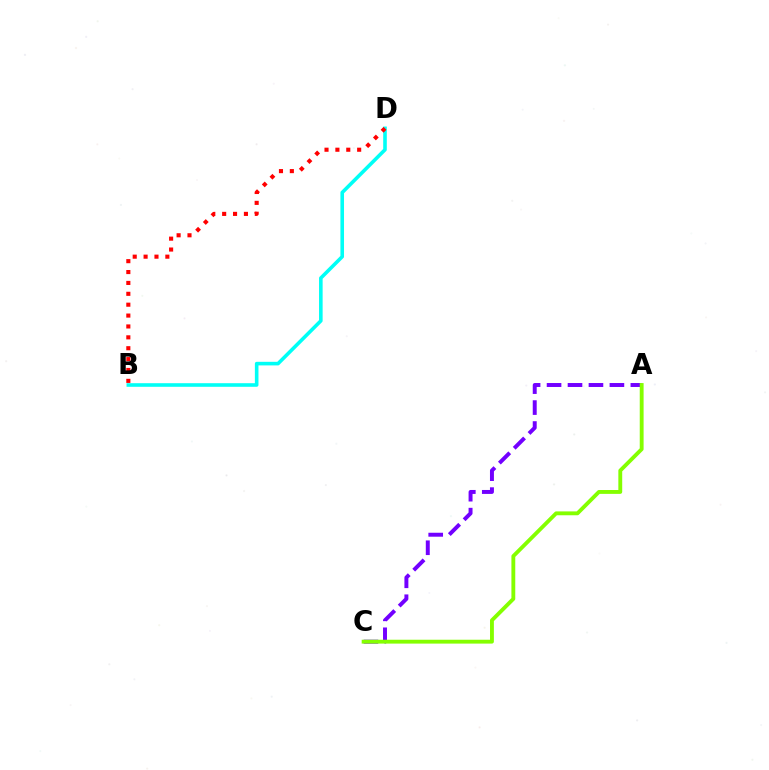{('A', 'C'): [{'color': '#7200ff', 'line_style': 'dashed', 'thickness': 2.85}, {'color': '#84ff00', 'line_style': 'solid', 'thickness': 2.78}], ('B', 'D'): [{'color': '#00fff6', 'line_style': 'solid', 'thickness': 2.59}, {'color': '#ff0000', 'line_style': 'dotted', 'thickness': 2.96}]}